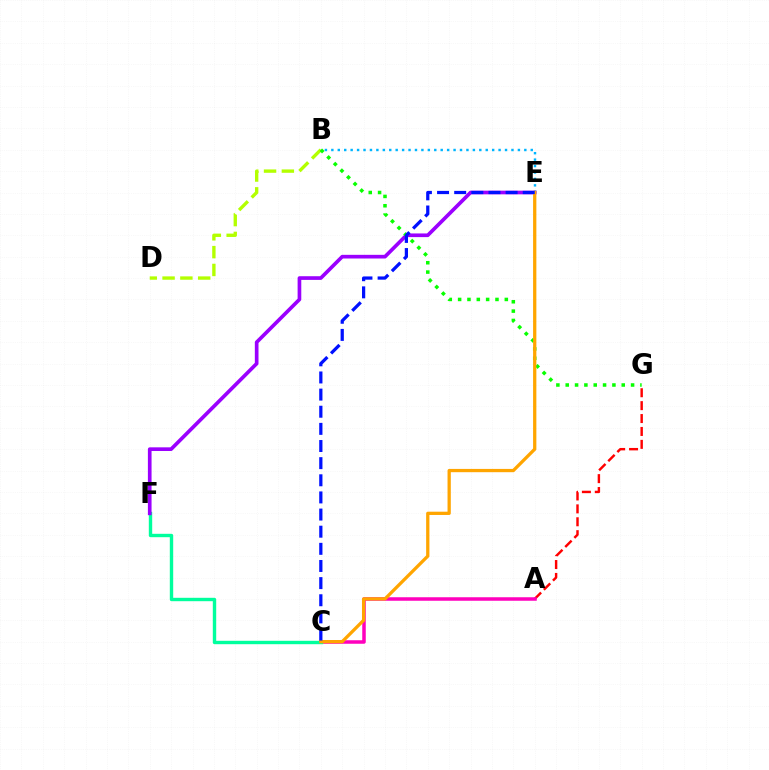{('B', 'E'): [{'color': '#00b5ff', 'line_style': 'dotted', 'thickness': 1.75}], ('A', 'G'): [{'color': '#ff0000', 'line_style': 'dashed', 'thickness': 1.75}], ('A', 'C'): [{'color': '#ff00bd', 'line_style': 'solid', 'thickness': 2.53}], ('B', 'D'): [{'color': '#b3ff00', 'line_style': 'dashed', 'thickness': 2.42}], ('C', 'F'): [{'color': '#00ff9d', 'line_style': 'solid', 'thickness': 2.44}], ('E', 'F'): [{'color': '#9b00ff', 'line_style': 'solid', 'thickness': 2.64}], ('B', 'G'): [{'color': '#08ff00', 'line_style': 'dotted', 'thickness': 2.54}], ('C', 'E'): [{'color': '#ffa500', 'line_style': 'solid', 'thickness': 2.36}, {'color': '#0010ff', 'line_style': 'dashed', 'thickness': 2.33}]}